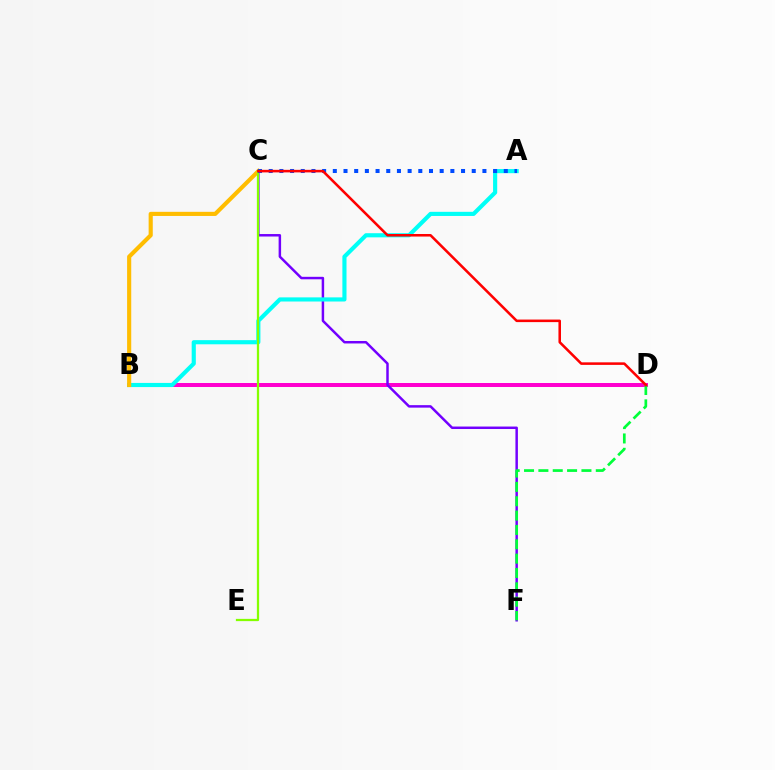{('B', 'D'): [{'color': '#ff00cf', 'line_style': 'solid', 'thickness': 2.87}], ('C', 'F'): [{'color': '#7200ff', 'line_style': 'solid', 'thickness': 1.78}], ('A', 'B'): [{'color': '#00fff6', 'line_style': 'solid', 'thickness': 2.98}], ('D', 'F'): [{'color': '#00ff39', 'line_style': 'dashed', 'thickness': 1.95}], ('B', 'C'): [{'color': '#ffbd00', 'line_style': 'solid', 'thickness': 2.97}], ('C', 'E'): [{'color': '#84ff00', 'line_style': 'solid', 'thickness': 1.62}], ('A', 'C'): [{'color': '#004bff', 'line_style': 'dotted', 'thickness': 2.9}], ('C', 'D'): [{'color': '#ff0000', 'line_style': 'solid', 'thickness': 1.84}]}